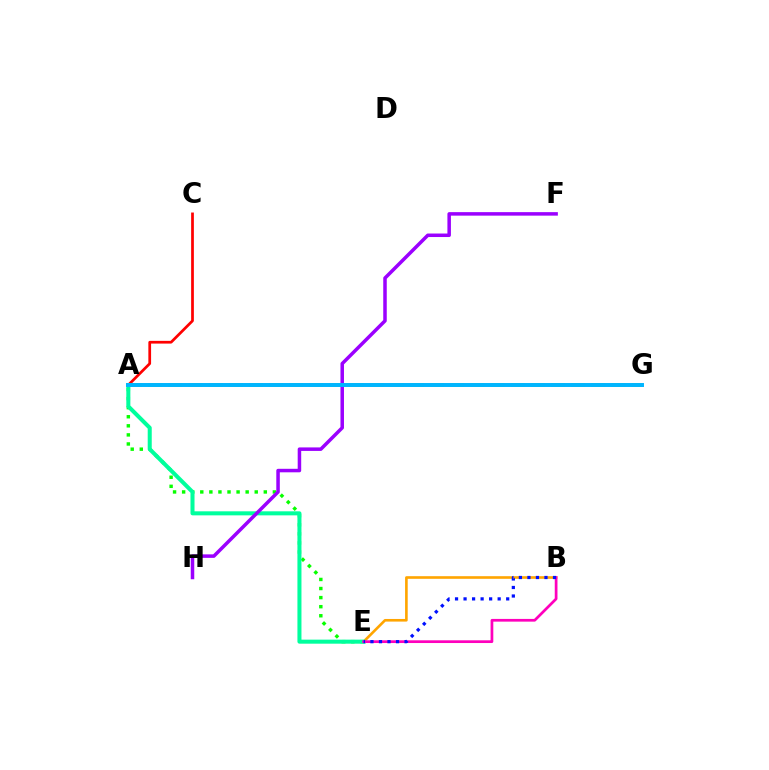{('A', 'C'): [{'color': '#ff0000', 'line_style': 'solid', 'thickness': 1.96}], ('A', 'G'): [{'color': '#b3ff00', 'line_style': 'dashed', 'thickness': 2.74}, {'color': '#00b5ff', 'line_style': 'solid', 'thickness': 2.85}], ('A', 'E'): [{'color': '#08ff00', 'line_style': 'dotted', 'thickness': 2.47}, {'color': '#00ff9d', 'line_style': 'solid', 'thickness': 2.9}], ('B', 'E'): [{'color': '#ffa500', 'line_style': 'solid', 'thickness': 1.89}, {'color': '#ff00bd', 'line_style': 'solid', 'thickness': 1.96}, {'color': '#0010ff', 'line_style': 'dotted', 'thickness': 2.32}], ('F', 'H'): [{'color': '#9b00ff', 'line_style': 'solid', 'thickness': 2.52}]}